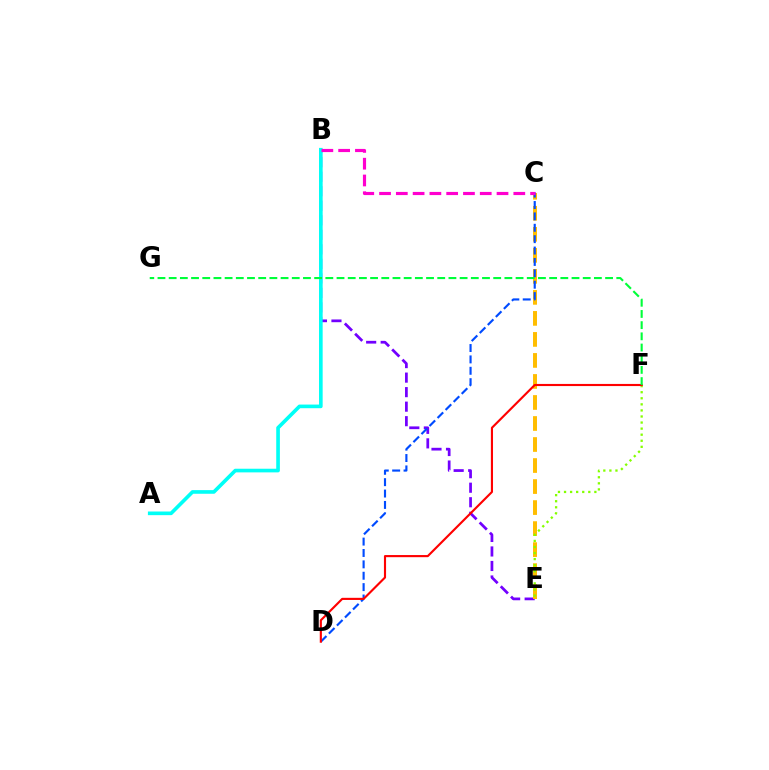{('B', 'E'): [{'color': '#7200ff', 'line_style': 'dashed', 'thickness': 1.97}], ('C', 'E'): [{'color': '#ffbd00', 'line_style': 'dashed', 'thickness': 2.86}], ('C', 'D'): [{'color': '#004bff', 'line_style': 'dashed', 'thickness': 1.55}], ('A', 'B'): [{'color': '#00fff6', 'line_style': 'solid', 'thickness': 2.62}], ('B', 'C'): [{'color': '#ff00cf', 'line_style': 'dashed', 'thickness': 2.28}], ('E', 'F'): [{'color': '#84ff00', 'line_style': 'dotted', 'thickness': 1.65}], ('D', 'F'): [{'color': '#ff0000', 'line_style': 'solid', 'thickness': 1.54}], ('F', 'G'): [{'color': '#00ff39', 'line_style': 'dashed', 'thickness': 1.52}]}